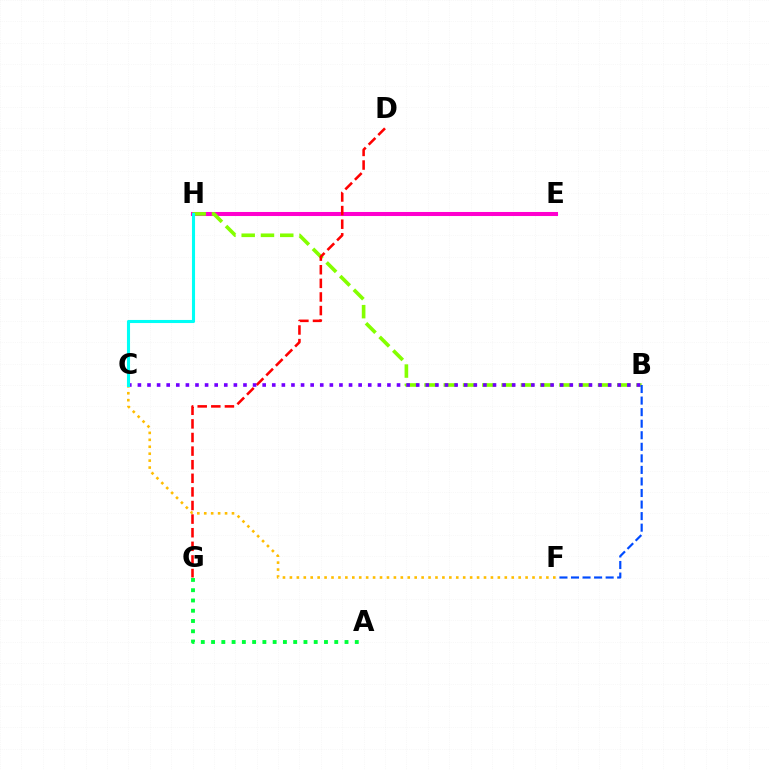{('E', 'H'): [{'color': '#ff00cf', 'line_style': 'solid', 'thickness': 2.91}], ('C', 'F'): [{'color': '#ffbd00', 'line_style': 'dotted', 'thickness': 1.88}], ('A', 'G'): [{'color': '#00ff39', 'line_style': 'dotted', 'thickness': 2.79}], ('B', 'H'): [{'color': '#84ff00', 'line_style': 'dashed', 'thickness': 2.62}], ('D', 'G'): [{'color': '#ff0000', 'line_style': 'dashed', 'thickness': 1.85}], ('B', 'F'): [{'color': '#004bff', 'line_style': 'dashed', 'thickness': 1.57}], ('B', 'C'): [{'color': '#7200ff', 'line_style': 'dotted', 'thickness': 2.61}], ('C', 'H'): [{'color': '#00fff6', 'line_style': 'solid', 'thickness': 2.22}]}